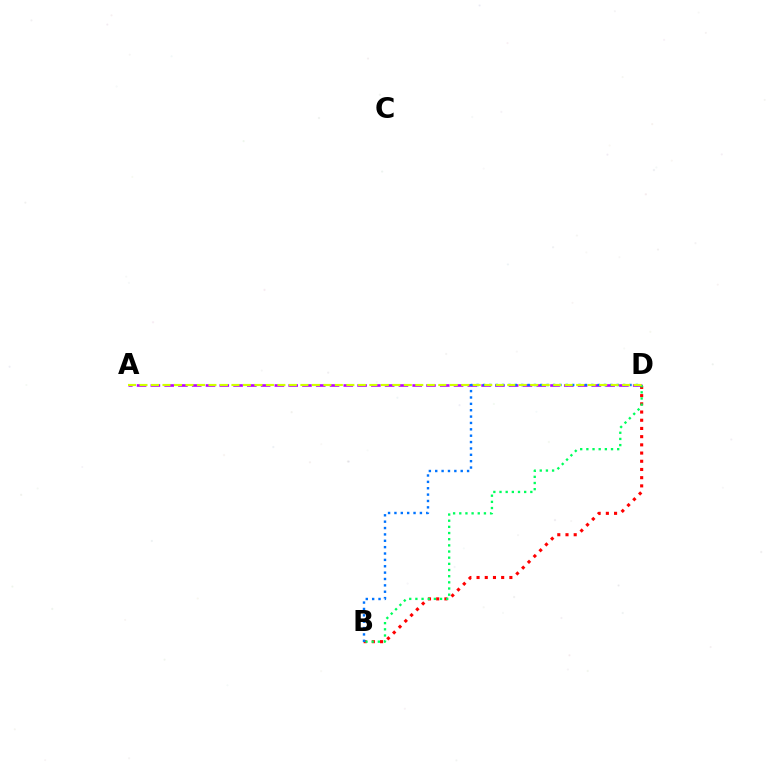{('B', 'D'): [{'color': '#ff0000', 'line_style': 'dotted', 'thickness': 2.23}, {'color': '#00ff5c', 'line_style': 'dotted', 'thickness': 1.67}, {'color': '#0074ff', 'line_style': 'dotted', 'thickness': 1.73}], ('A', 'D'): [{'color': '#b900ff', 'line_style': 'dashed', 'thickness': 1.87}, {'color': '#d1ff00', 'line_style': 'dashed', 'thickness': 1.56}]}